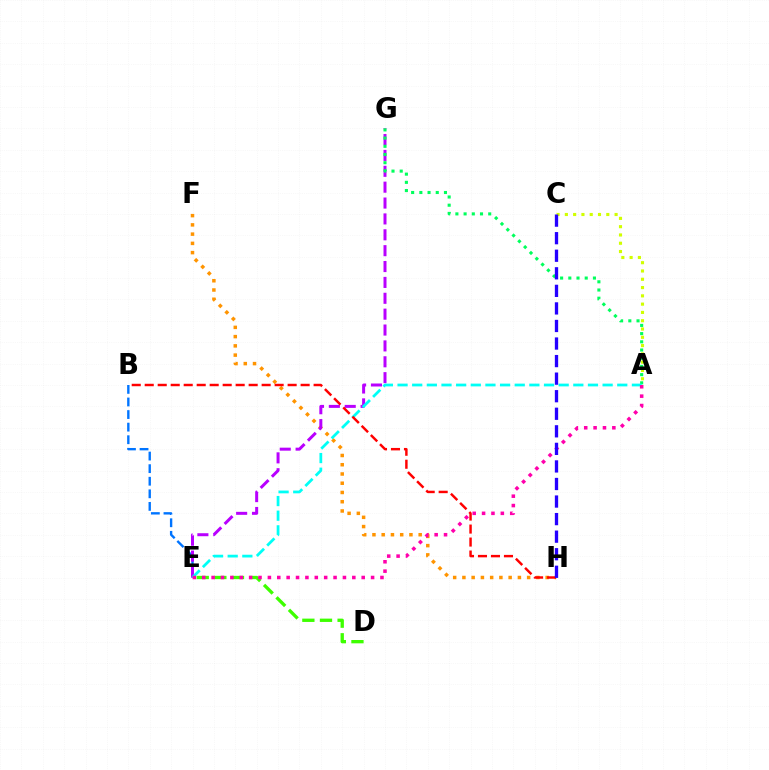{('B', 'E'): [{'color': '#0074ff', 'line_style': 'dashed', 'thickness': 1.71}], ('F', 'H'): [{'color': '#ff9400', 'line_style': 'dotted', 'thickness': 2.51}], ('E', 'G'): [{'color': '#b900ff', 'line_style': 'dashed', 'thickness': 2.16}], ('A', 'G'): [{'color': '#00ff5c', 'line_style': 'dotted', 'thickness': 2.23}], ('A', 'C'): [{'color': '#d1ff00', 'line_style': 'dotted', 'thickness': 2.25}], ('D', 'E'): [{'color': '#3dff00', 'line_style': 'dashed', 'thickness': 2.39}], ('A', 'E'): [{'color': '#00fff6', 'line_style': 'dashed', 'thickness': 1.99}, {'color': '#ff00ac', 'line_style': 'dotted', 'thickness': 2.55}], ('B', 'H'): [{'color': '#ff0000', 'line_style': 'dashed', 'thickness': 1.76}], ('C', 'H'): [{'color': '#2500ff', 'line_style': 'dashed', 'thickness': 2.39}]}